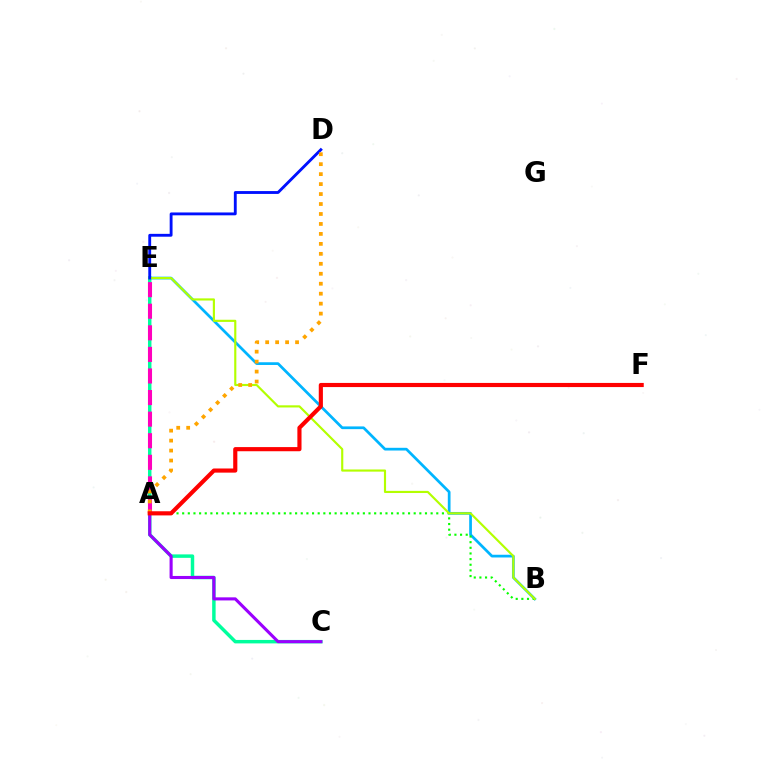{('B', 'E'): [{'color': '#00b5ff', 'line_style': 'solid', 'thickness': 1.96}, {'color': '#b3ff00', 'line_style': 'solid', 'thickness': 1.55}], ('A', 'B'): [{'color': '#08ff00', 'line_style': 'dotted', 'thickness': 1.53}], ('C', 'E'): [{'color': '#00ff9d', 'line_style': 'solid', 'thickness': 2.49}], ('A', 'C'): [{'color': '#9b00ff', 'line_style': 'solid', 'thickness': 2.22}], ('A', 'E'): [{'color': '#ff00bd', 'line_style': 'dashed', 'thickness': 2.93}], ('D', 'E'): [{'color': '#0010ff', 'line_style': 'solid', 'thickness': 2.06}], ('A', 'D'): [{'color': '#ffa500', 'line_style': 'dotted', 'thickness': 2.71}], ('A', 'F'): [{'color': '#ff0000', 'line_style': 'solid', 'thickness': 2.98}]}